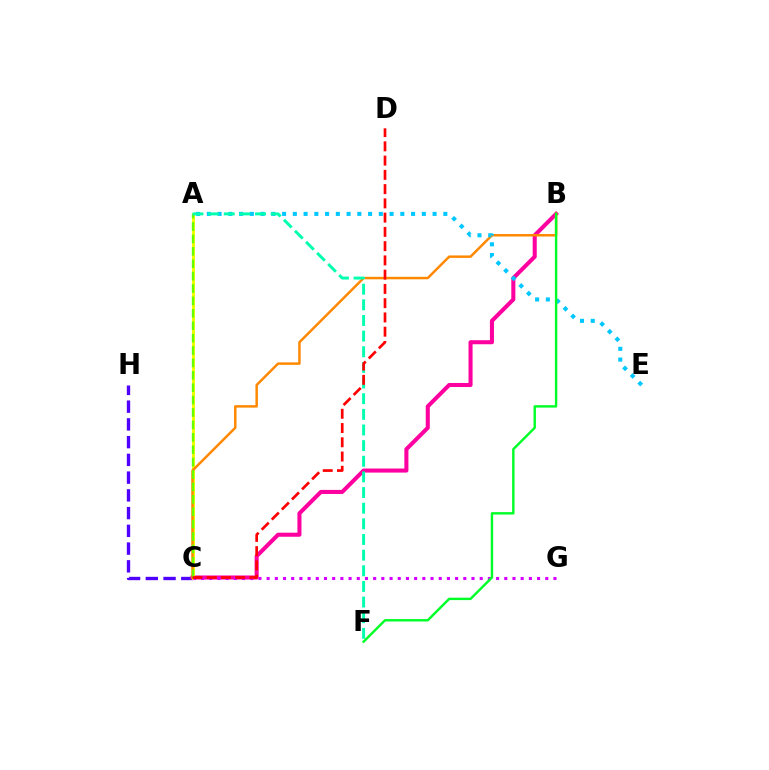{('A', 'C'): [{'color': '#003fff', 'line_style': 'dotted', 'thickness': 1.87}, {'color': '#eeff00', 'line_style': 'solid', 'thickness': 2.12}, {'color': '#66ff00', 'line_style': 'dashed', 'thickness': 1.68}], ('C', 'H'): [{'color': '#4f00ff', 'line_style': 'dashed', 'thickness': 2.41}], ('B', 'C'): [{'color': '#ff00a0', 'line_style': 'solid', 'thickness': 2.93}, {'color': '#ff8800', 'line_style': 'solid', 'thickness': 1.78}], ('C', 'G'): [{'color': '#d600ff', 'line_style': 'dotted', 'thickness': 2.23}], ('A', 'E'): [{'color': '#00c7ff', 'line_style': 'dotted', 'thickness': 2.92}], ('A', 'F'): [{'color': '#00ffaf', 'line_style': 'dashed', 'thickness': 2.13}], ('C', 'D'): [{'color': '#ff0000', 'line_style': 'dashed', 'thickness': 1.94}], ('B', 'F'): [{'color': '#00ff27', 'line_style': 'solid', 'thickness': 1.74}]}